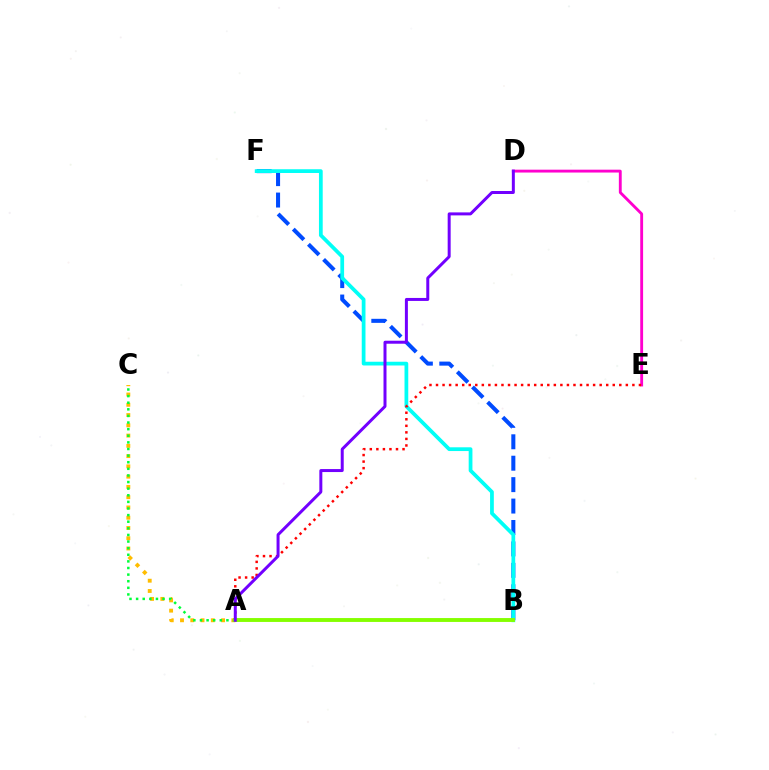{('A', 'C'): [{'color': '#ffbd00', 'line_style': 'dotted', 'thickness': 2.79}, {'color': '#00ff39', 'line_style': 'dotted', 'thickness': 1.8}], ('D', 'E'): [{'color': '#ff00cf', 'line_style': 'solid', 'thickness': 2.06}], ('B', 'F'): [{'color': '#004bff', 'line_style': 'dashed', 'thickness': 2.91}, {'color': '#00fff6', 'line_style': 'solid', 'thickness': 2.7}], ('A', 'E'): [{'color': '#ff0000', 'line_style': 'dotted', 'thickness': 1.78}], ('A', 'B'): [{'color': '#84ff00', 'line_style': 'solid', 'thickness': 2.8}], ('A', 'D'): [{'color': '#7200ff', 'line_style': 'solid', 'thickness': 2.15}]}